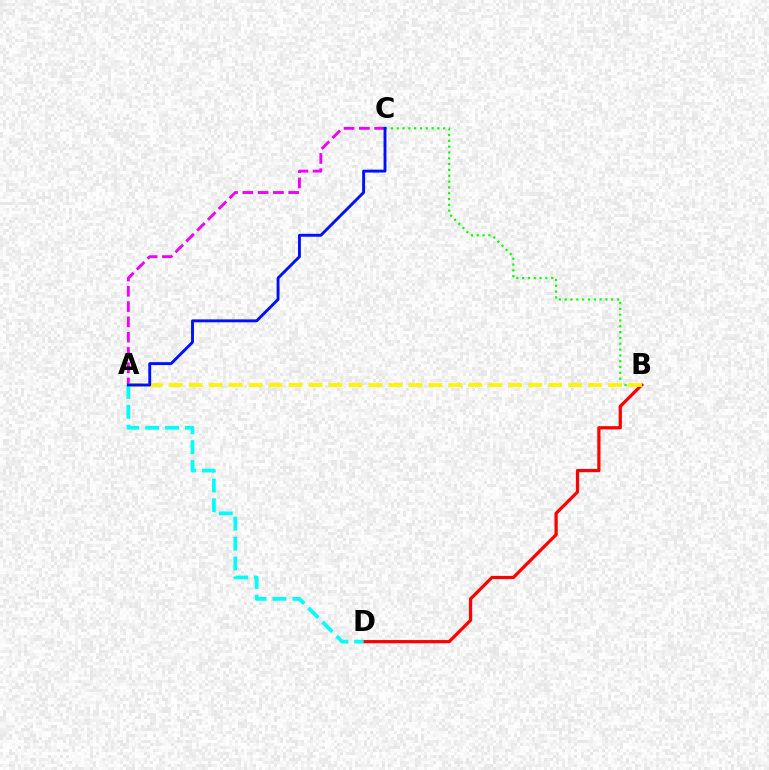{('A', 'C'): [{'color': '#ee00ff', 'line_style': 'dashed', 'thickness': 2.08}, {'color': '#0010ff', 'line_style': 'solid', 'thickness': 2.08}], ('B', 'C'): [{'color': '#08ff00', 'line_style': 'dotted', 'thickness': 1.58}], ('B', 'D'): [{'color': '#ff0000', 'line_style': 'solid', 'thickness': 2.33}], ('A', 'D'): [{'color': '#00fff6', 'line_style': 'dashed', 'thickness': 2.7}], ('A', 'B'): [{'color': '#fcf500', 'line_style': 'dashed', 'thickness': 2.71}]}